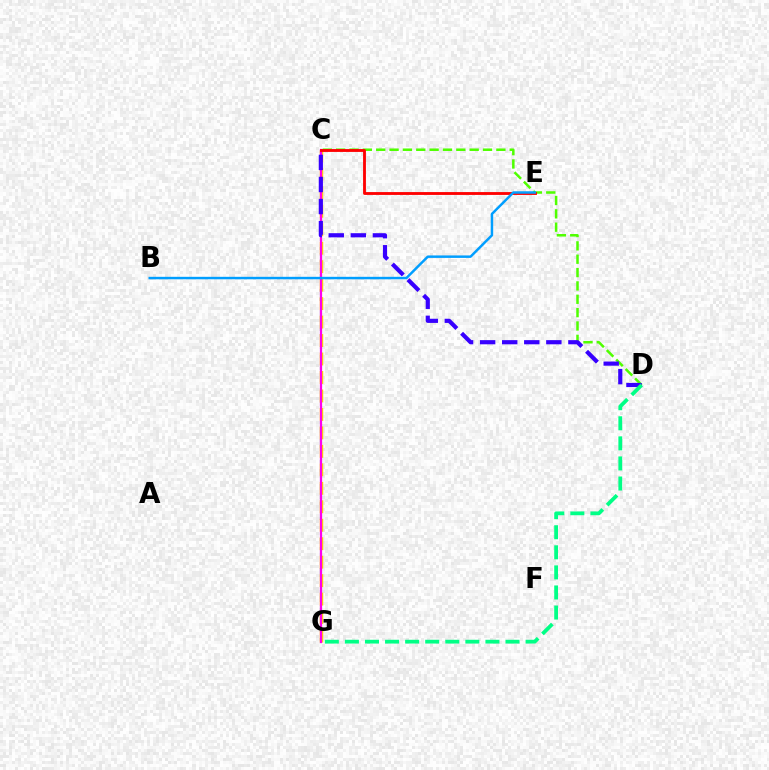{('C', 'G'): [{'color': '#ffd500', 'line_style': 'dashed', 'thickness': 2.51}, {'color': '#ff00ed', 'line_style': 'solid', 'thickness': 1.62}], ('C', 'D'): [{'color': '#4fff00', 'line_style': 'dashed', 'thickness': 1.81}, {'color': '#3700ff', 'line_style': 'dashed', 'thickness': 3.0}], ('C', 'E'): [{'color': '#ff0000', 'line_style': 'solid', 'thickness': 2.05}], ('D', 'G'): [{'color': '#00ff86', 'line_style': 'dashed', 'thickness': 2.73}], ('B', 'E'): [{'color': '#009eff', 'line_style': 'solid', 'thickness': 1.78}]}